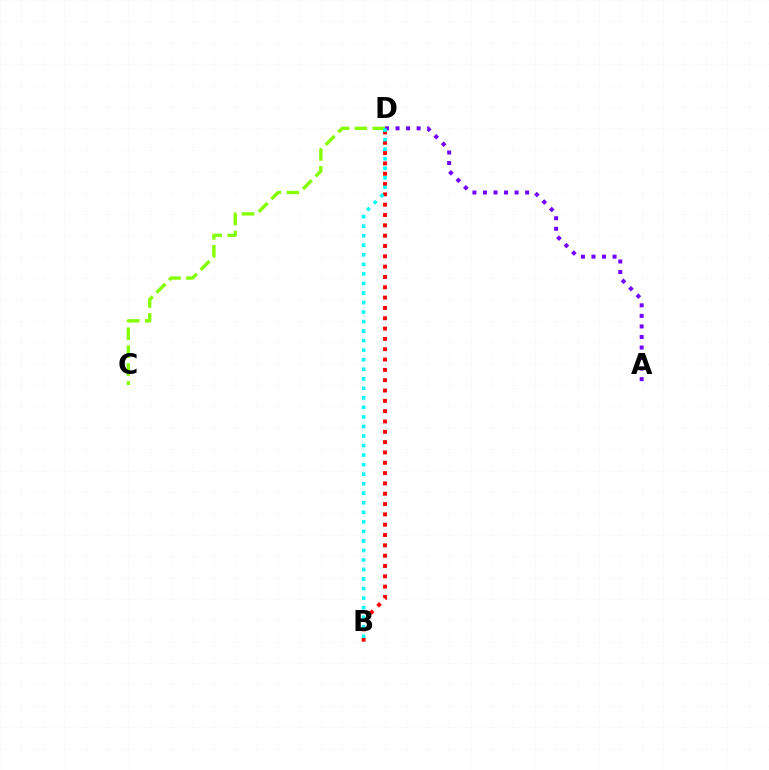{('C', 'D'): [{'color': '#84ff00', 'line_style': 'dashed', 'thickness': 2.43}], ('B', 'D'): [{'color': '#ff0000', 'line_style': 'dotted', 'thickness': 2.8}, {'color': '#00fff6', 'line_style': 'dotted', 'thickness': 2.59}], ('A', 'D'): [{'color': '#7200ff', 'line_style': 'dotted', 'thickness': 2.86}]}